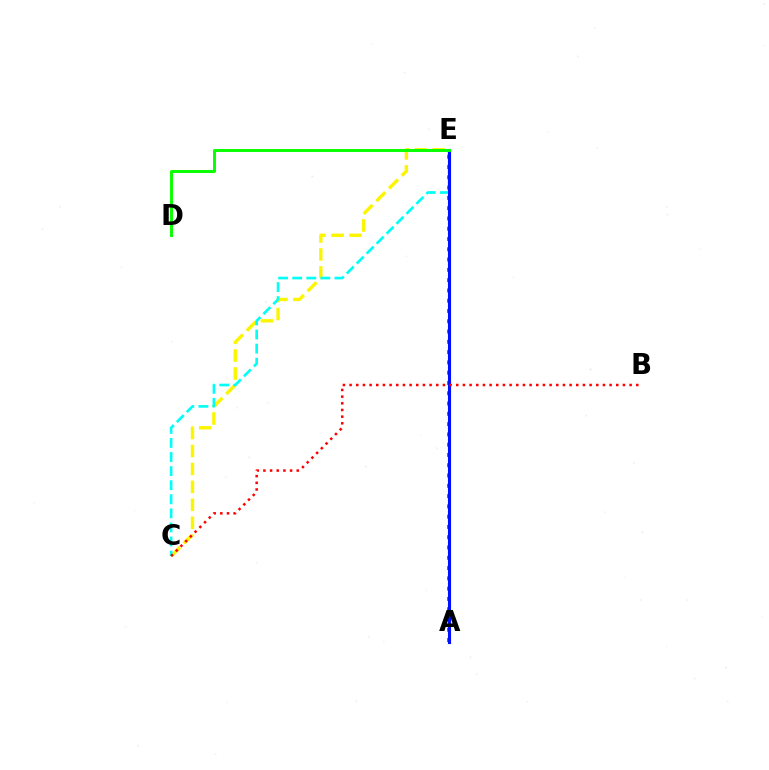{('C', 'E'): [{'color': '#fcf500', 'line_style': 'dashed', 'thickness': 2.44}, {'color': '#00fff6', 'line_style': 'dashed', 'thickness': 1.91}], ('A', 'E'): [{'color': '#ee00ff', 'line_style': 'dotted', 'thickness': 2.79}, {'color': '#0010ff', 'line_style': 'solid', 'thickness': 2.24}], ('D', 'E'): [{'color': '#08ff00', 'line_style': 'solid', 'thickness': 2.12}], ('B', 'C'): [{'color': '#ff0000', 'line_style': 'dotted', 'thickness': 1.81}]}